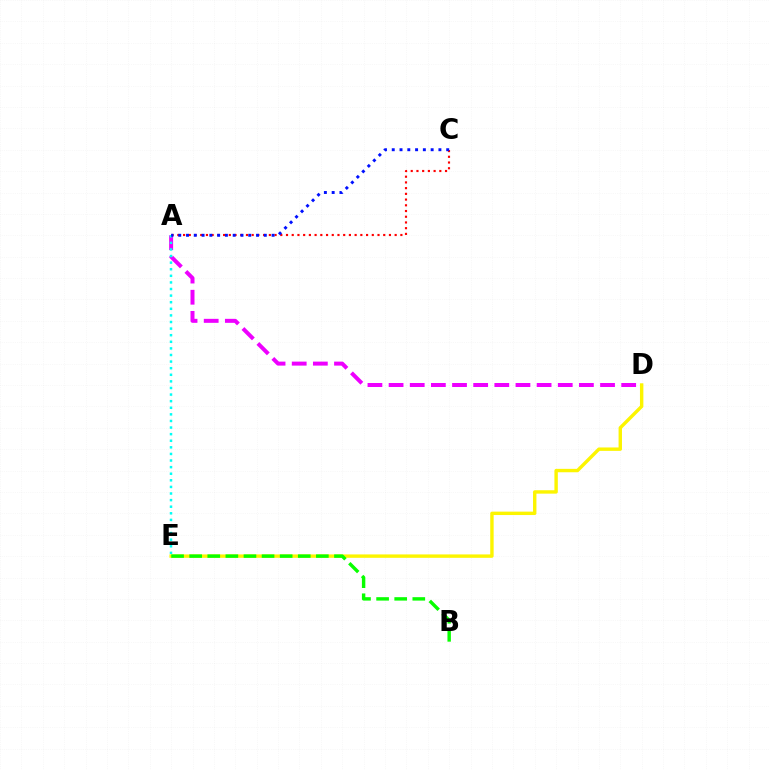{('A', 'D'): [{'color': '#ee00ff', 'line_style': 'dashed', 'thickness': 2.87}], ('A', 'E'): [{'color': '#00fff6', 'line_style': 'dotted', 'thickness': 1.79}], ('A', 'C'): [{'color': '#ff0000', 'line_style': 'dotted', 'thickness': 1.55}, {'color': '#0010ff', 'line_style': 'dotted', 'thickness': 2.11}], ('D', 'E'): [{'color': '#fcf500', 'line_style': 'solid', 'thickness': 2.45}], ('B', 'E'): [{'color': '#08ff00', 'line_style': 'dashed', 'thickness': 2.46}]}